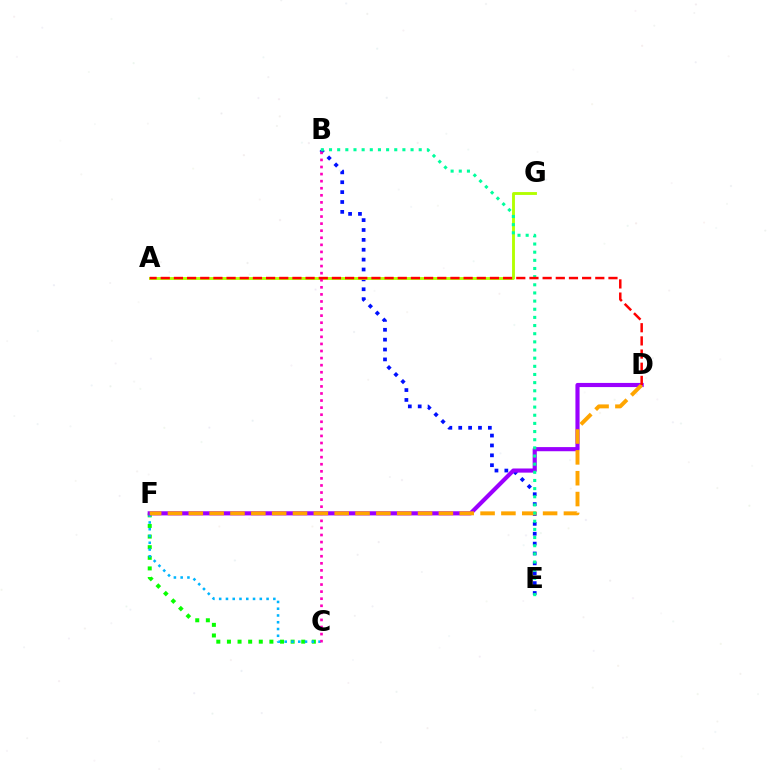{('C', 'F'): [{'color': '#08ff00', 'line_style': 'dotted', 'thickness': 2.88}, {'color': '#00b5ff', 'line_style': 'dotted', 'thickness': 1.84}], ('B', 'E'): [{'color': '#0010ff', 'line_style': 'dotted', 'thickness': 2.68}, {'color': '#00ff9d', 'line_style': 'dotted', 'thickness': 2.22}], ('D', 'F'): [{'color': '#9b00ff', 'line_style': 'solid', 'thickness': 2.98}, {'color': '#ffa500', 'line_style': 'dashed', 'thickness': 2.83}], ('A', 'G'): [{'color': '#b3ff00', 'line_style': 'solid', 'thickness': 2.07}], ('B', 'C'): [{'color': '#ff00bd', 'line_style': 'dotted', 'thickness': 1.92}], ('A', 'D'): [{'color': '#ff0000', 'line_style': 'dashed', 'thickness': 1.79}]}